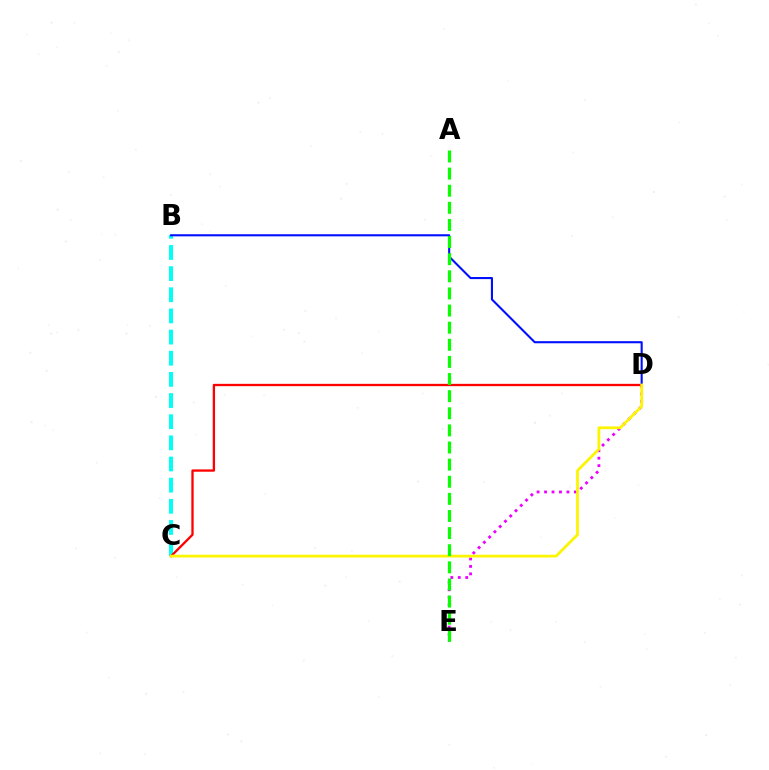{('D', 'E'): [{'color': '#ee00ff', 'line_style': 'dotted', 'thickness': 2.03}], ('B', 'C'): [{'color': '#00fff6', 'line_style': 'dashed', 'thickness': 2.87}], ('C', 'D'): [{'color': '#ff0000', 'line_style': 'solid', 'thickness': 1.66}, {'color': '#fcf500', 'line_style': 'solid', 'thickness': 1.99}], ('B', 'D'): [{'color': '#0010ff', 'line_style': 'solid', 'thickness': 1.51}], ('A', 'E'): [{'color': '#08ff00', 'line_style': 'dashed', 'thickness': 2.33}]}